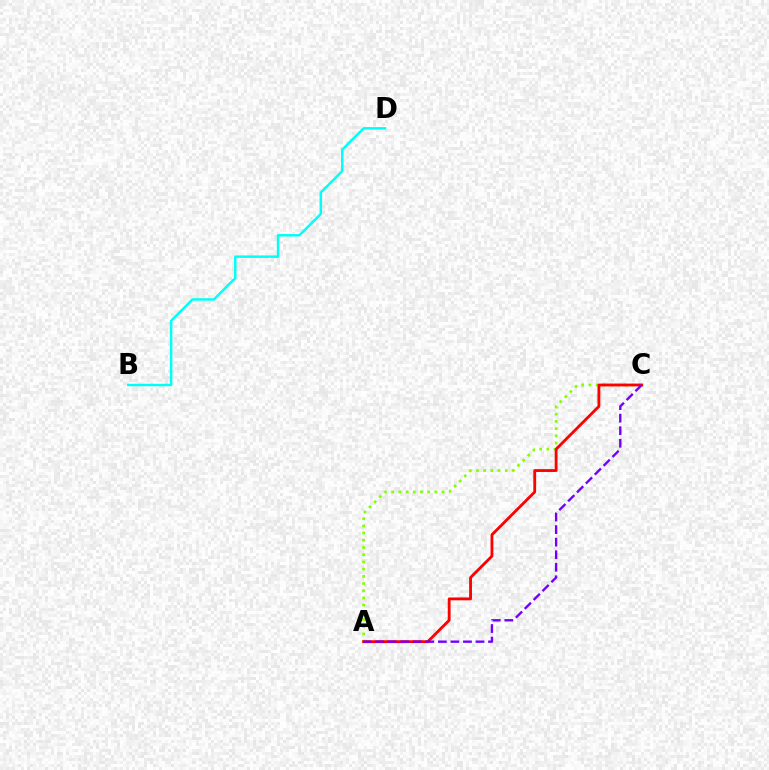{('B', 'D'): [{'color': '#00fff6', 'line_style': 'solid', 'thickness': 1.78}], ('A', 'C'): [{'color': '#84ff00', 'line_style': 'dotted', 'thickness': 1.96}, {'color': '#ff0000', 'line_style': 'solid', 'thickness': 2.04}, {'color': '#7200ff', 'line_style': 'dashed', 'thickness': 1.7}]}